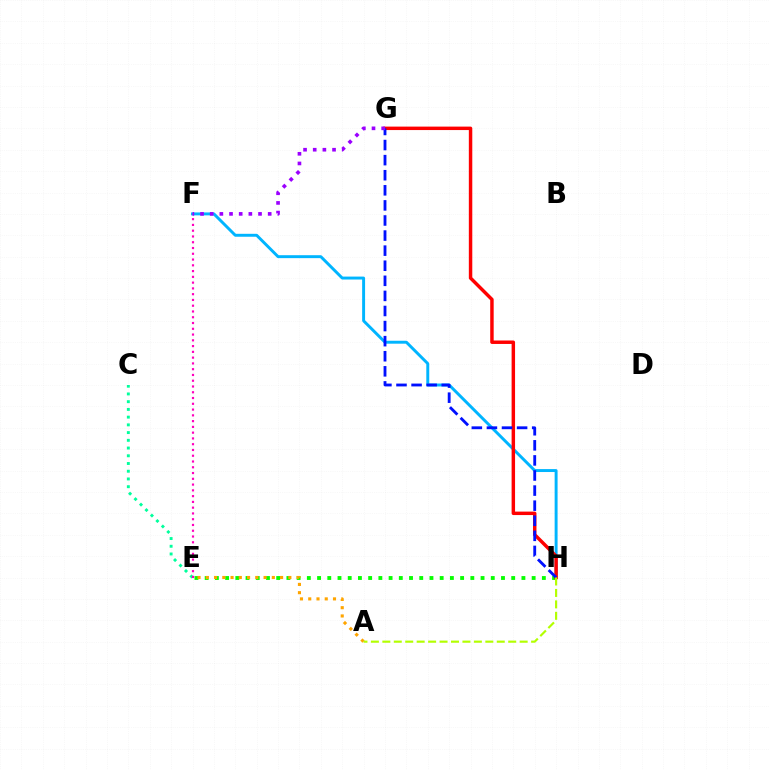{('E', 'H'): [{'color': '#08ff00', 'line_style': 'dotted', 'thickness': 2.78}], ('F', 'H'): [{'color': '#00b5ff', 'line_style': 'solid', 'thickness': 2.11}], ('G', 'H'): [{'color': '#ff0000', 'line_style': 'solid', 'thickness': 2.49}, {'color': '#0010ff', 'line_style': 'dashed', 'thickness': 2.05}], ('C', 'E'): [{'color': '#00ff9d', 'line_style': 'dotted', 'thickness': 2.1}], ('A', 'E'): [{'color': '#ffa500', 'line_style': 'dotted', 'thickness': 2.24}], ('E', 'F'): [{'color': '#ff00bd', 'line_style': 'dotted', 'thickness': 1.57}], ('F', 'G'): [{'color': '#9b00ff', 'line_style': 'dotted', 'thickness': 2.63}], ('A', 'H'): [{'color': '#b3ff00', 'line_style': 'dashed', 'thickness': 1.55}]}